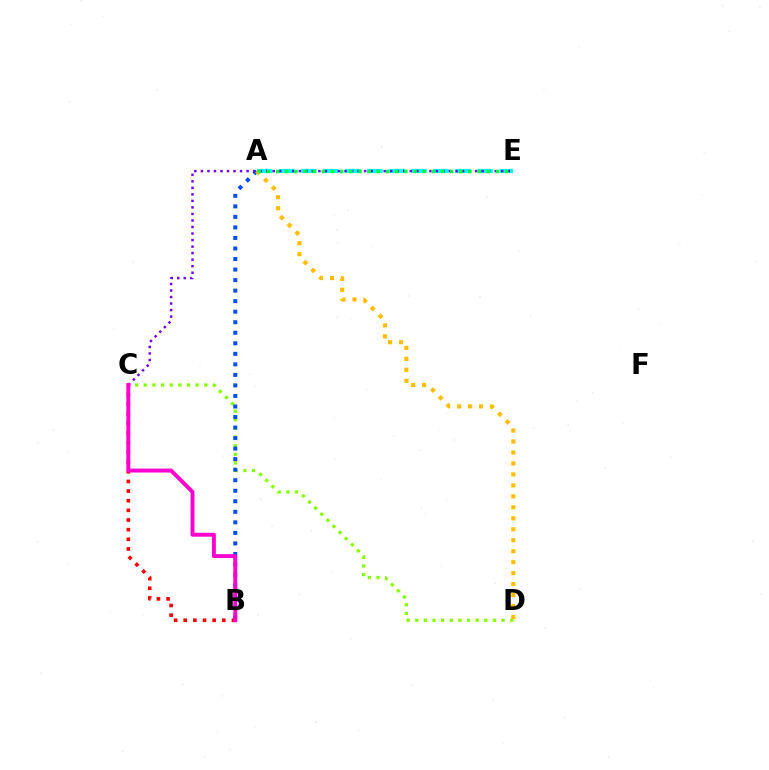{('C', 'D'): [{'color': '#84ff00', 'line_style': 'dotted', 'thickness': 2.35}], ('A', 'B'): [{'color': '#004bff', 'line_style': 'dotted', 'thickness': 2.86}], ('A', 'E'): [{'color': '#00fff6', 'line_style': 'dashed', 'thickness': 3.0}, {'color': '#00ff39', 'line_style': 'dotted', 'thickness': 2.49}], ('A', 'D'): [{'color': '#ffbd00', 'line_style': 'dotted', 'thickness': 2.98}], ('C', 'E'): [{'color': '#7200ff', 'line_style': 'dotted', 'thickness': 1.77}], ('B', 'C'): [{'color': '#ff0000', 'line_style': 'dotted', 'thickness': 2.62}, {'color': '#ff00cf', 'line_style': 'solid', 'thickness': 2.83}]}